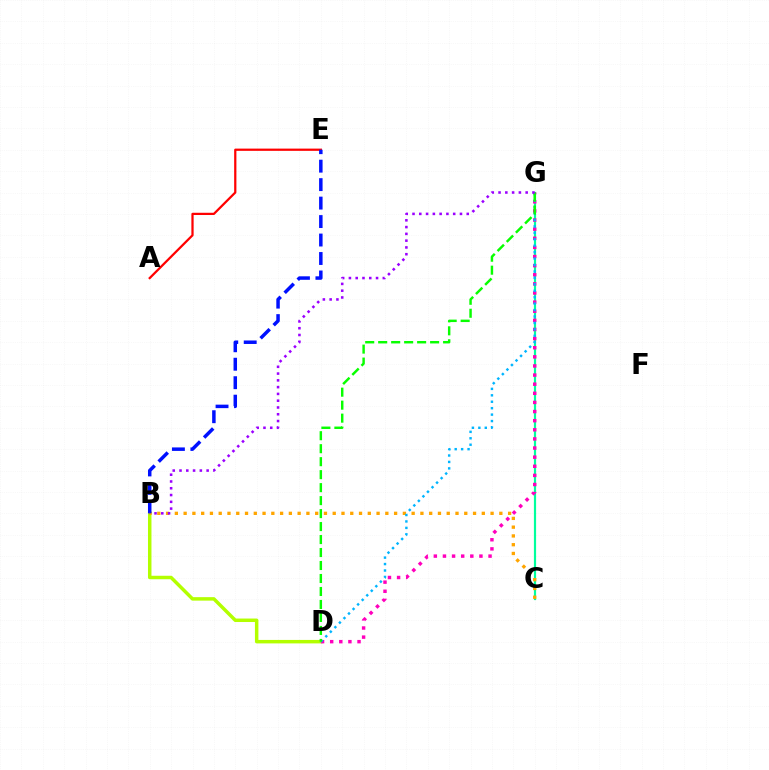{('C', 'G'): [{'color': '#00ff9d', 'line_style': 'solid', 'thickness': 1.58}], ('B', 'D'): [{'color': '#b3ff00', 'line_style': 'solid', 'thickness': 2.5}], ('D', 'G'): [{'color': '#ff00bd', 'line_style': 'dotted', 'thickness': 2.48}, {'color': '#00b5ff', 'line_style': 'dotted', 'thickness': 1.75}, {'color': '#08ff00', 'line_style': 'dashed', 'thickness': 1.76}], ('B', 'C'): [{'color': '#ffa500', 'line_style': 'dotted', 'thickness': 2.38}], ('A', 'E'): [{'color': '#ff0000', 'line_style': 'solid', 'thickness': 1.61}], ('B', 'E'): [{'color': '#0010ff', 'line_style': 'dashed', 'thickness': 2.51}], ('B', 'G'): [{'color': '#9b00ff', 'line_style': 'dotted', 'thickness': 1.84}]}